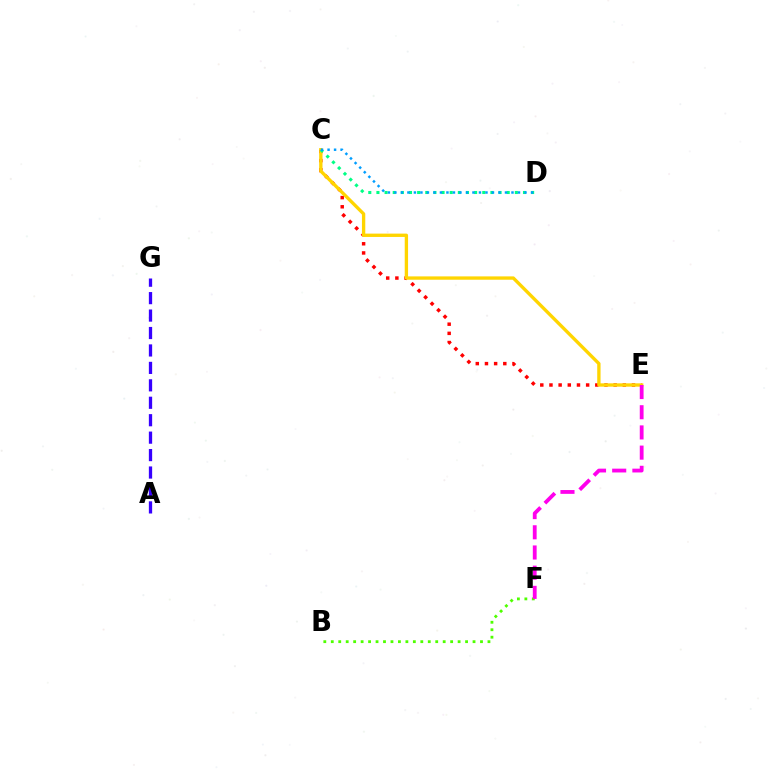{('C', 'E'): [{'color': '#ff0000', 'line_style': 'dotted', 'thickness': 2.49}, {'color': '#ffd500', 'line_style': 'solid', 'thickness': 2.4}], ('B', 'F'): [{'color': '#4fff00', 'line_style': 'dotted', 'thickness': 2.03}], ('C', 'D'): [{'color': '#00ff86', 'line_style': 'dotted', 'thickness': 2.21}, {'color': '#009eff', 'line_style': 'dotted', 'thickness': 1.77}], ('E', 'F'): [{'color': '#ff00ed', 'line_style': 'dashed', 'thickness': 2.74}], ('A', 'G'): [{'color': '#3700ff', 'line_style': 'dashed', 'thickness': 2.37}]}